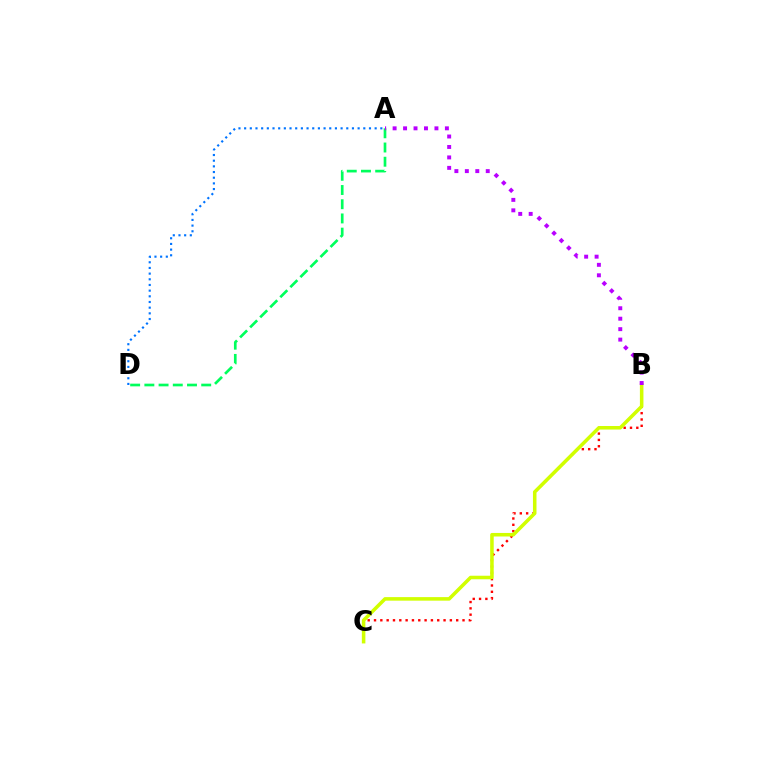{('A', 'D'): [{'color': '#0074ff', 'line_style': 'dotted', 'thickness': 1.54}, {'color': '#00ff5c', 'line_style': 'dashed', 'thickness': 1.93}], ('B', 'C'): [{'color': '#ff0000', 'line_style': 'dotted', 'thickness': 1.72}, {'color': '#d1ff00', 'line_style': 'solid', 'thickness': 2.55}], ('A', 'B'): [{'color': '#b900ff', 'line_style': 'dotted', 'thickness': 2.84}]}